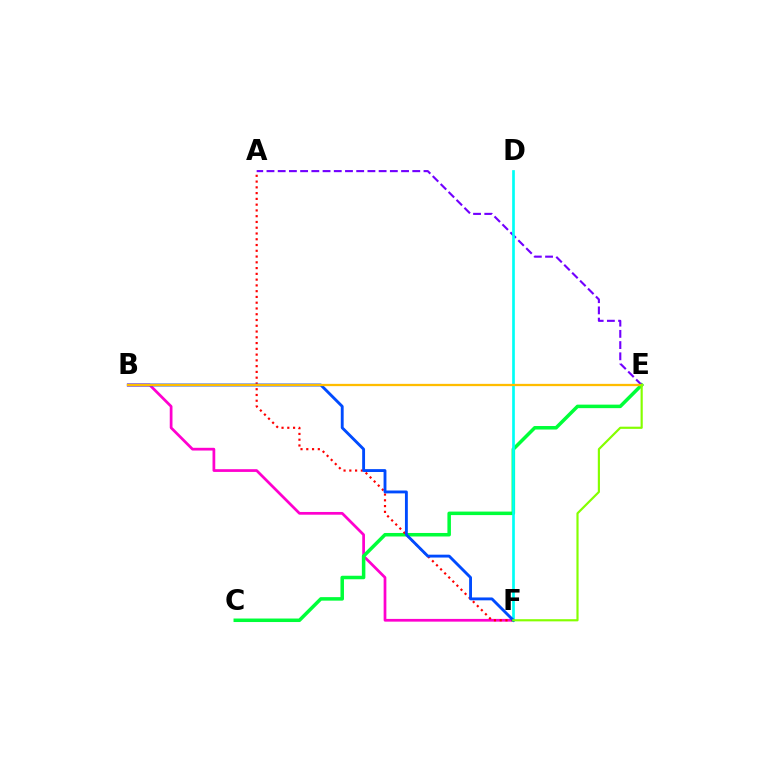{('B', 'F'): [{'color': '#ff00cf', 'line_style': 'solid', 'thickness': 1.97}, {'color': '#004bff', 'line_style': 'solid', 'thickness': 2.07}], ('C', 'E'): [{'color': '#00ff39', 'line_style': 'solid', 'thickness': 2.53}], ('A', 'E'): [{'color': '#7200ff', 'line_style': 'dashed', 'thickness': 1.52}], ('A', 'F'): [{'color': '#ff0000', 'line_style': 'dotted', 'thickness': 1.57}], ('D', 'F'): [{'color': '#00fff6', 'line_style': 'solid', 'thickness': 1.93}], ('B', 'E'): [{'color': '#ffbd00', 'line_style': 'solid', 'thickness': 1.64}], ('E', 'F'): [{'color': '#84ff00', 'line_style': 'solid', 'thickness': 1.56}]}